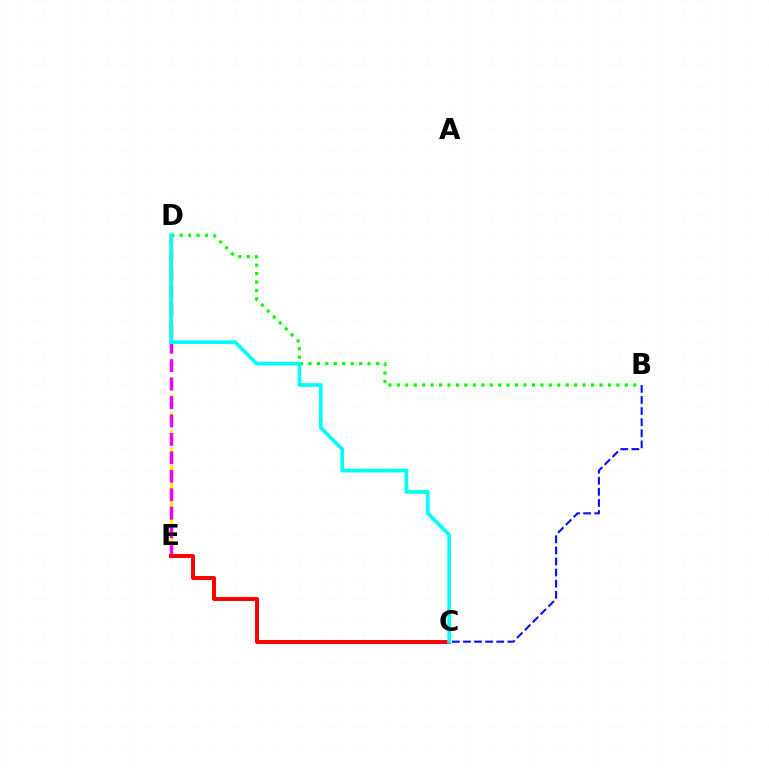{('D', 'E'): [{'color': '#fcf500', 'line_style': 'dashed', 'thickness': 2.4}, {'color': '#ee00ff', 'line_style': 'dashed', 'thickness': 2.51}], ('C', 'E'): [{'color': '#ff0000', 'line_style': 'solid', 'thickness': 2.84}], ('B', 'D'): [{'color': '#08ff00', 'line_style': 'dotted', 'thickness': 2.29}], ('B', 'C'): [{'color': '#0010ff', 'line_style': 'dashed', 'thickness': 1.51}], ('C', 'D'): [{'color': '#00fff6', 'line_style': 'solid', 'thickness': 2.66}]}